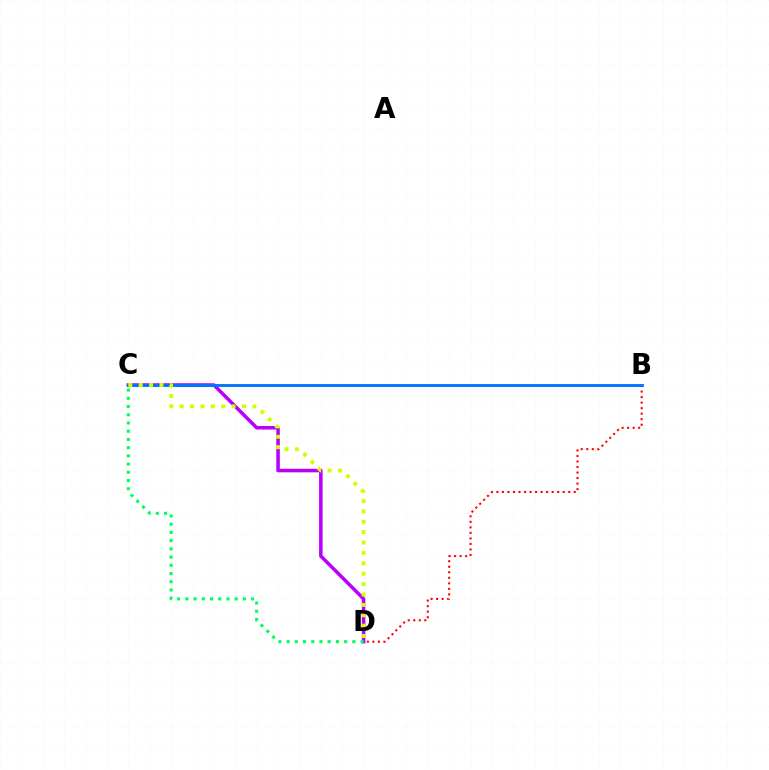{('C', 'D'): [{'color': '#b900ff', 'line_style': 'solid', 'thickness': 2.54}, {'color': '#00ff5c', 'line_style': 'dotted', 'thickness': 2.23}, {'color': '#d1ff00', 'line_style': 'dotted', 'thickness': 2.82}], ('B', 'D'): [{'color': '#ff0000', 'line_style': 'dotted', 'thickness': 1.5}], ('B', 'C'): [{'color': '#0074ff', 'line_style': 'solid', 'thickness': 2.07}]}